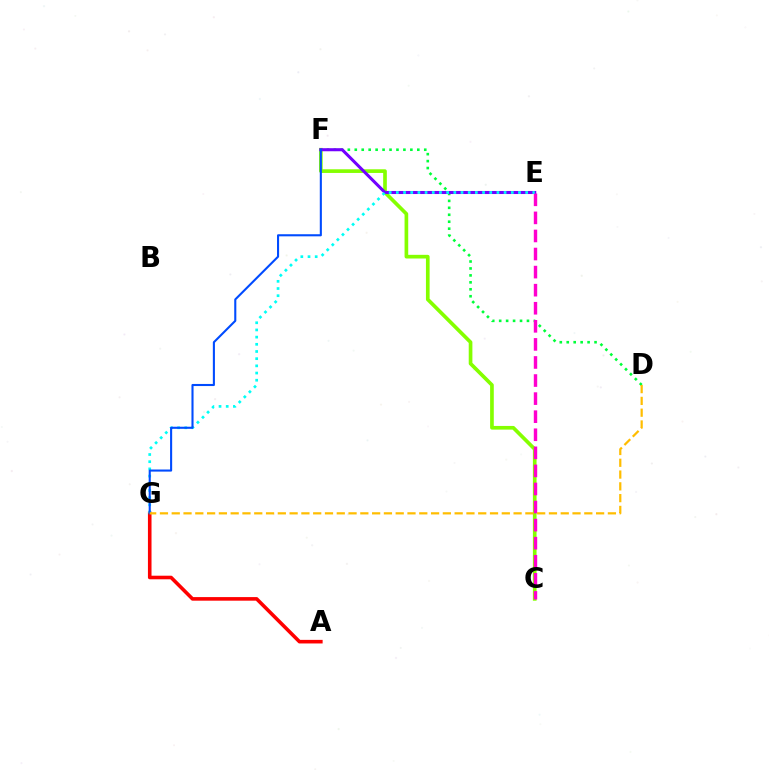{('C', 'F'): [{'color': '#84ff00', 'line_style': 'solid', 'thickness': 2.64}], ('A', 'G'): [{'color': '#ff0000', 'line_style': 'solid', 'thickness': 2.58}], ('D', 'F'): [{'color': '#00ff39', 'line_style': 'dotted', 'thickness': 1.89}], ('E', 'F'): [{'color': '#7200ff', 'line_style': 'solid', 'thickness': 2.2}], ('C', 'E'): [{'color': '#ff00cf', 'line_style': 'dashed', 'thickness': 2.46}], ('E', 'G'): [{'color': '#00fff6', 'line_style': 'dotted', 'thickness': 1.95}], ('F', 'G'): [{'color': '#004bff', 'line_style': 'solid', 'thickness': 1.51}], ('D', 'G'): [{'color': '#ffbd00', 'line_style': 'dashed', 'thickness': 1.6}]}